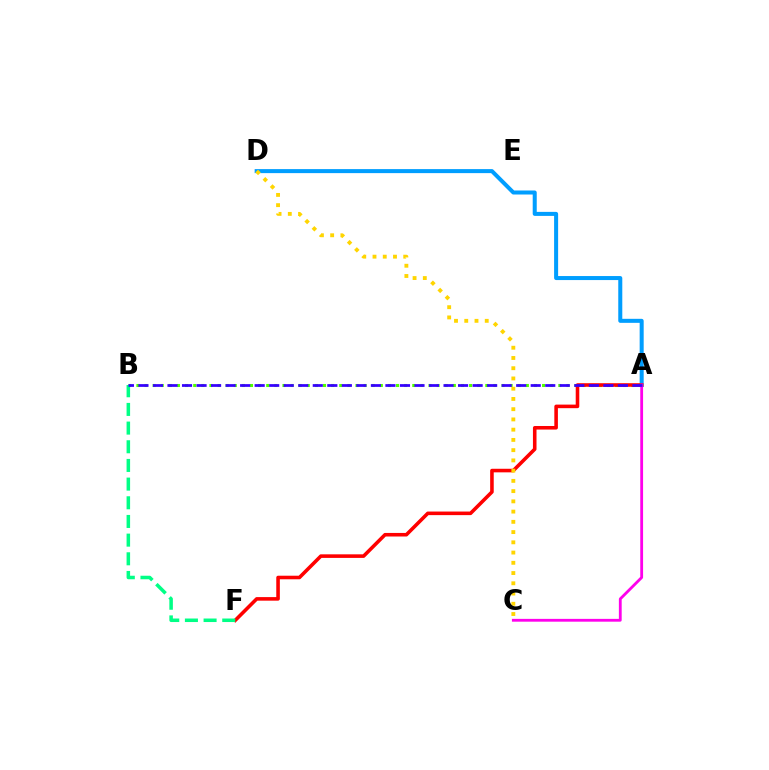{('A', 'B'): [{'color': '#4fff00', 'line_style': 'dotted', 'thickness': 2.2}, {'color': '#3700ff', 'line_style': 'dashed', 'thickness': 1.97}], ('A', 'D'): [{'color': '#009eff', 'line_style': 'solid', 'thickness': 2.9}], ('A', 'F'): [{'color': '#ff0000', 'line_style': 'solid', 'thickness': 2.57}], ('A', 'C'): [{'color': '#ff00ed', 'line_style': 'solid', 'thickness': 2.02}], ('B', 'F'): [{'color': '#00ff86', 'line_style': 'dashed', 'thickness': 2.54}], ('C', 'D'): [{'color': '#ffd500', 'line_style': 'dotted', 'thickness': 2.78}]}